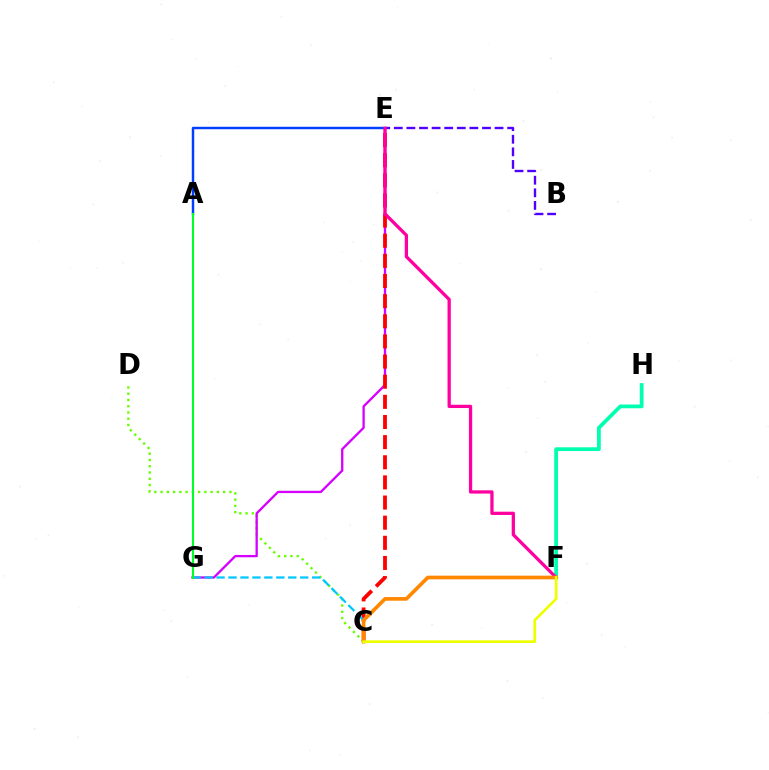{('C', 'D'): [{'color': '#66ff00', 'line_style': 'dotted', 'thickness': 1.7}], ('E', 'G'): [{'color': '#d600ff', 'line_style': 'solid', 'thickness': 1.67}], ('C', 'E'): [{'color': '#ff0000', 'line_style': 'dashed', 'thickness': 2.74}], ('F', 'H'): [{'color': '#00ffaf', 'line_style': 'solid', 'thickness': 2.7}], ('A', 'E'): [{'color': '#003fff', 'line_style': 'solid', 'thickness': 1.77}], ('C', 'G'): [{'color': '#00c7ff', 'line_style': 'dashed', 'thickness': 1.62}], ('B', 'E'): [{'color': '#4f00ff', 'line_style': 'dashed', 'thickness': 1.71}], ('E', 'F'): [{'color': '#ff00a0', 'line_style': 'solid', 'thickness': 2.36}], ('C', 'F'): [{'color': '#ff8800', 'line_style': 'solid', 'thickness': 2.64}, {'color': '#eeff00', 'line_style': 'solid', 'thickness': 1.94}], ('A', 'G'): [{'color': '#00ff27', 'line_style': 'solid', 'thickness': 1.51}]}